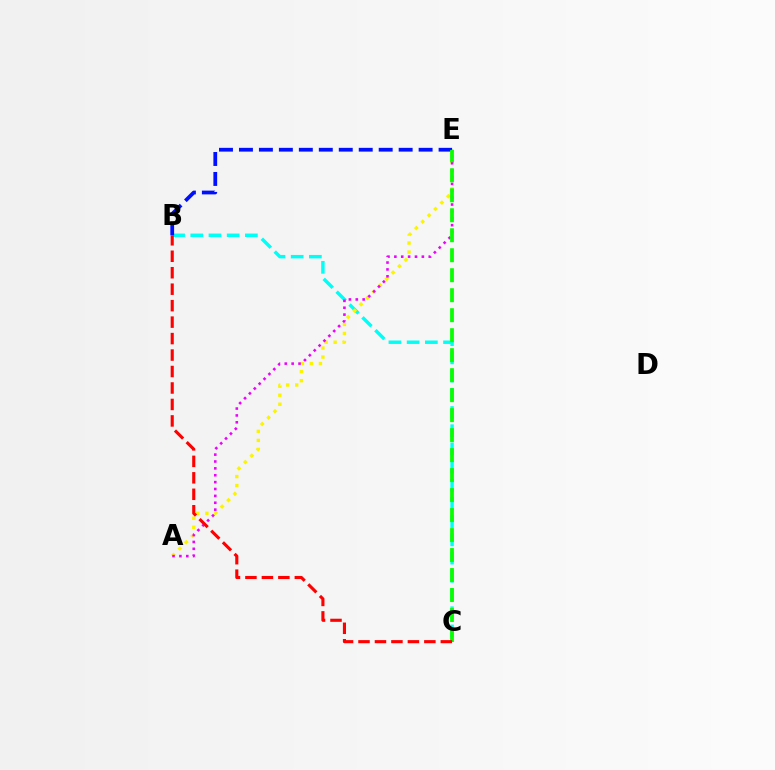{('B', 'C'): [{'color': '#00fff6', 'line_style': 'dashed', 'thickness': 2.47}, {'color': '#ff0000', 'line_style': 'dashed', 'thickness': 2.24}], ('B', 'E'): [{'color': '#0010ff', 'line_style': 'dashed', 'thickness': 2.71}], ('A', 'E'): [{'color': '#fcf500', 'line_style': 'dotted', 'thickness': 2.45}, {'color': '#ee00ff', 'line_style': 'dotted', 'thickness': 1.87}], ('C', 'E'): [{'color': '#08ff00', 'line_style': 'dashed', 'thickness': 2.72}]}